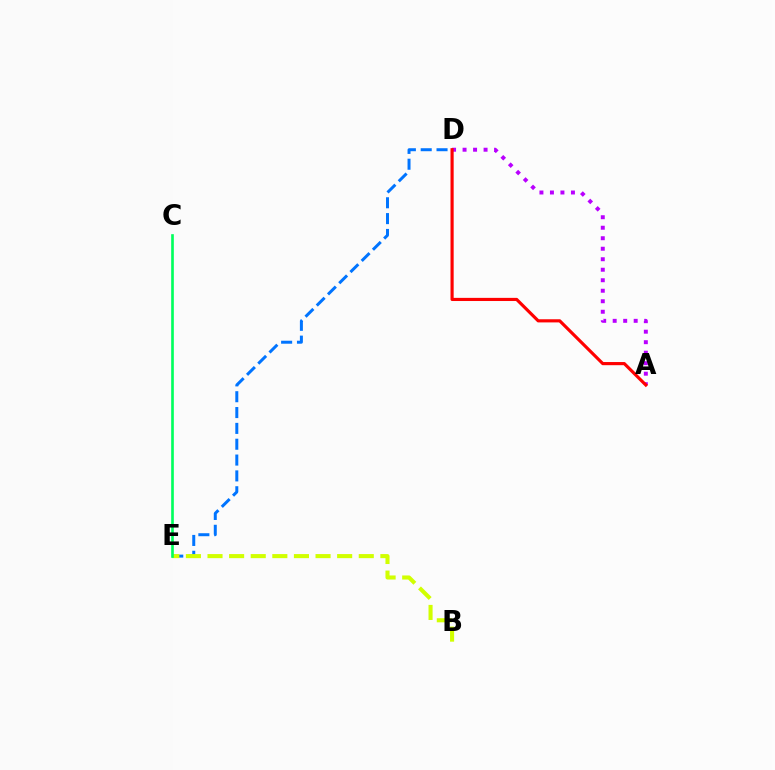{('D', 'E'): [{'color': '#0074ff', 'line_style': 'dashed', 'thickness': 2.15}], ('A', 'D'): [{'color': '#b900ff', 'line_style': 'dotted', 'thickness': 2.85}, {'color': '#ff0000', 'line_style': 'solid', 'thickness': 2.27}], ('B', 'E'): [{'color': '#d1ff00', 'line_style': 'dashed', 'thickness': 2.94}], ('C', 'E'): [{'color': '#00ff5c', 'line_style': 'solid', 'thickness': 1.91}]}